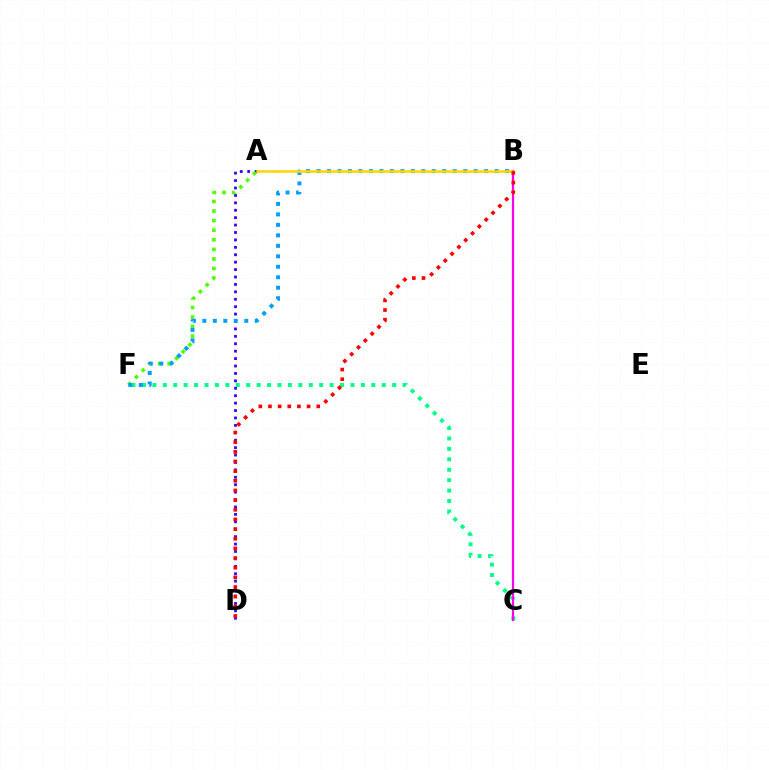{('A', 'D'): [{'color': '#3700ff', 'line_style': 'dotted', 'thickness': 2.02}], ('A', 'F'): [{'color': '#4fff00', 'line_style': 'dotted', 'thickness': 2.6}], ('C', 'F'): [{'color': '#00ff86', 'line_style': 'dotted', 'thickness': 2.83}], ('B', 'C'): [{'color': '#ff00ed', 'line_style': 'solid', 'thickness': 1.59}], ('B', 'F'): [{'color': '#009eff', 'line_style': 'dotted', 'thickness': 2.85}], ('A', 'B'): [{'color': '#ffd500', 'line_style': 'solid', 'thickness': 1.82}], ('B', 'D'): [{'color': '#ff0000', 'line_style': 'dotted', 'thickness': 2.62}]}